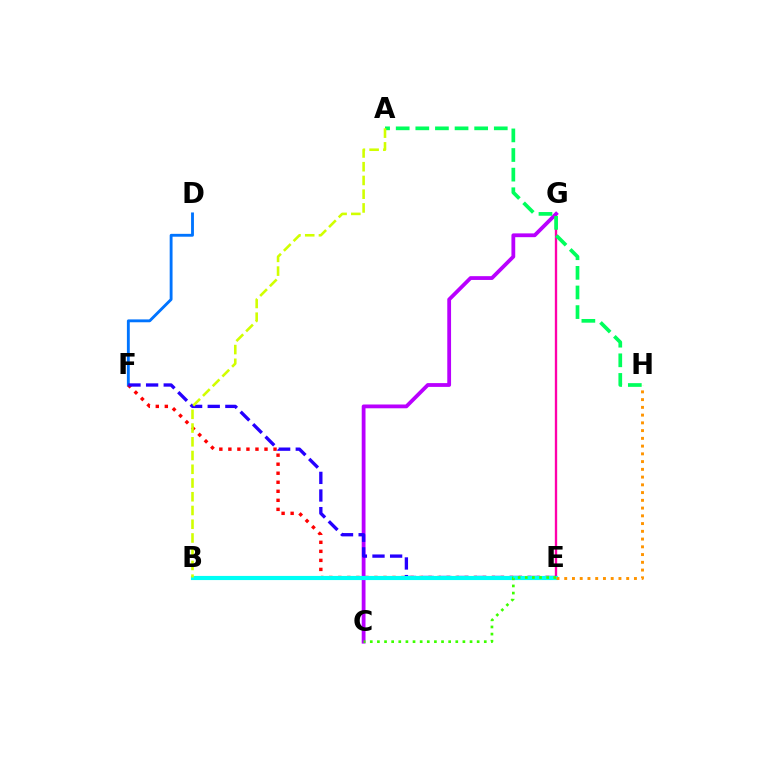{('D', 'F'): [{'color': '#0074ff', 'line_style': 'solid', 'thickness': 2.06}], ('E', 'F'): [{'color': '#ff0000', 'line_style': 'dotted', 'thickness': 2.45}, {'color': '#2500ff', 'line_style': 'dashed', 'thickness': 2.39}], ('E', 'G'): [{'color': '#ff00ac', 'line_style': 'solid', 'thickness': 1.69}], ('C', 'G'): [{'color': '#b900ff', 'line_style': 'solid', 'thickness': 2.73}], ('B', 'E'): [{'color': '#00fff6', 'line_style': 'solid', 'thickness': 2.98}], ('A', 'H'): [{'color': '#00ff5c', 'line_style': 'dashed', 'thickness': 2.67}], ('A', 'B'): [{'color': '#d1ff00', 'line_style': 'dashed', 'thickness': 1.87}], ('C', 'E'): [{'color': '#3dff00', 'line_style': 'dotted', 'thickness': 1.94}], ('E', 'H'): [{'color': '#ff9400', 'line_style': 'dotted', 'thickness': 2.11}]}